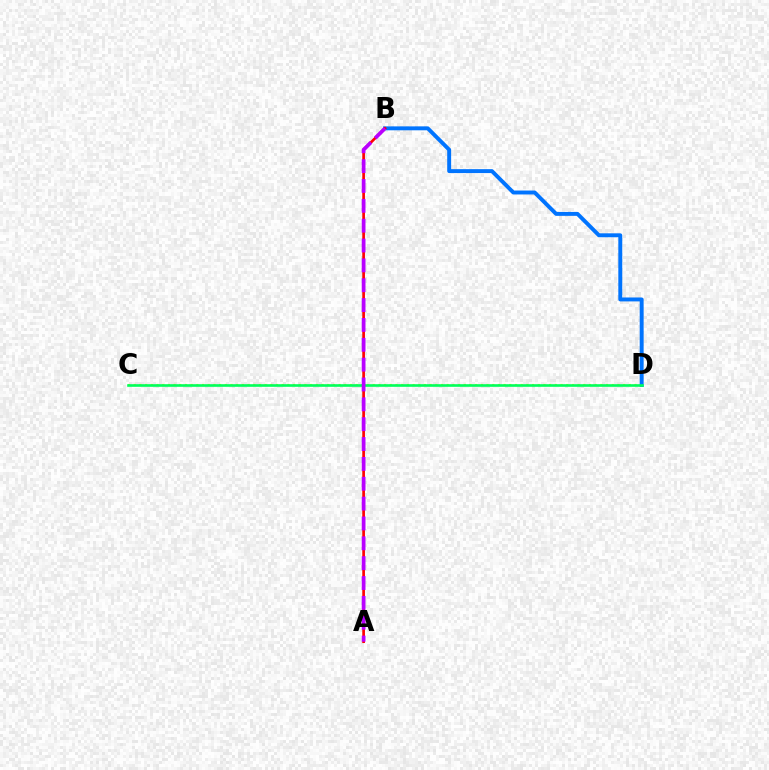{('C', 'D'): [{'color': '#d1ff00', 'line_style': 'dotted', 'thickness': 1.55}, {'color': '#00ff5c', 'line_style': 'solid', 'thickness': 1.89}], ('B', 'D'): [{'color': '#0074ff', 'line_style': 'solid', 'thickness': 2.83}], ('A', 'B'): [{'color': '#ff0000', 'line_style': 'solid', 'thickness': 1.93}, {'color': '#b900ff', 'line_style': 'dashed', 'thickness': 2.7}]}